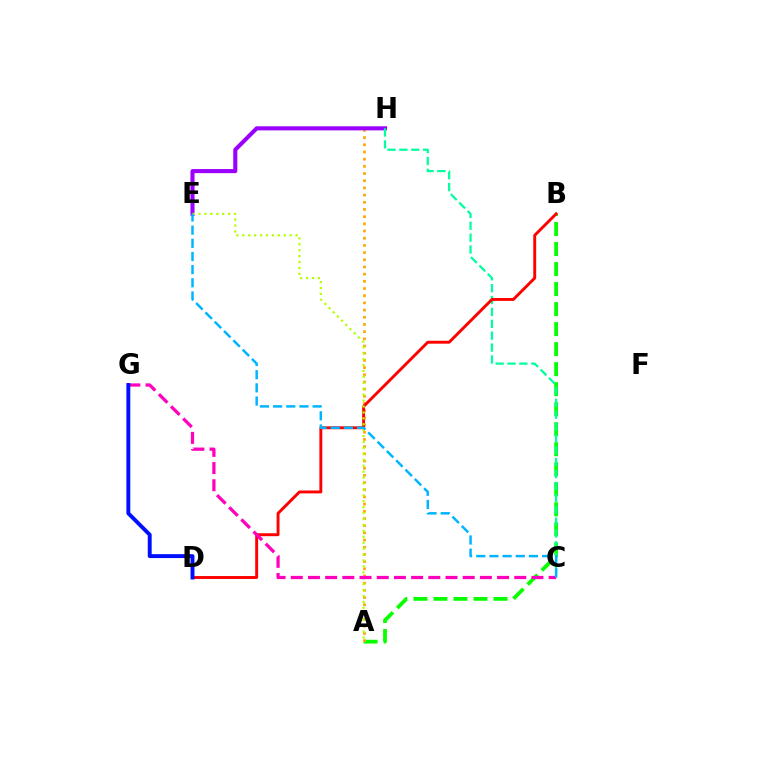{('A', 'B'): [{'color': '#08ff00', 'line_style': 'dashed', 'thickness': 2.72}], ('A', 'H'): [{'color': '#ffa500', 'line_style': 'dotted', 'thickness': 1.95}], ('E', 'H'): [{'color': '#9b00ff', 'line_style': 'solid', 'thickness': 2.94}], ('C', 'H'): [{'color': '#00ff9d', 'line_style': 'dashed', 'thickness': 1.61}], ('B', 'D'): [{'color': '#ff0000', 'line_style': 'solid', 'thickness': 2.1}], ('A', 'E'): [{'color': '#b3ff00', 'line_style': 'dotted', 'thickness': 1.61}], ('C', 'G'): [{'color': '#ff00bd', 'line_style': 'dashed', 'thickness': 2.34}], ('C', 'E'): [{'color': '#00b5ff', 'line_style': 'dashed', 'thickness': 1.79}], ('D', 'G'): [{'color': '#0010ff', 'line_style': 'solid', 'thickness': 2.82}]}